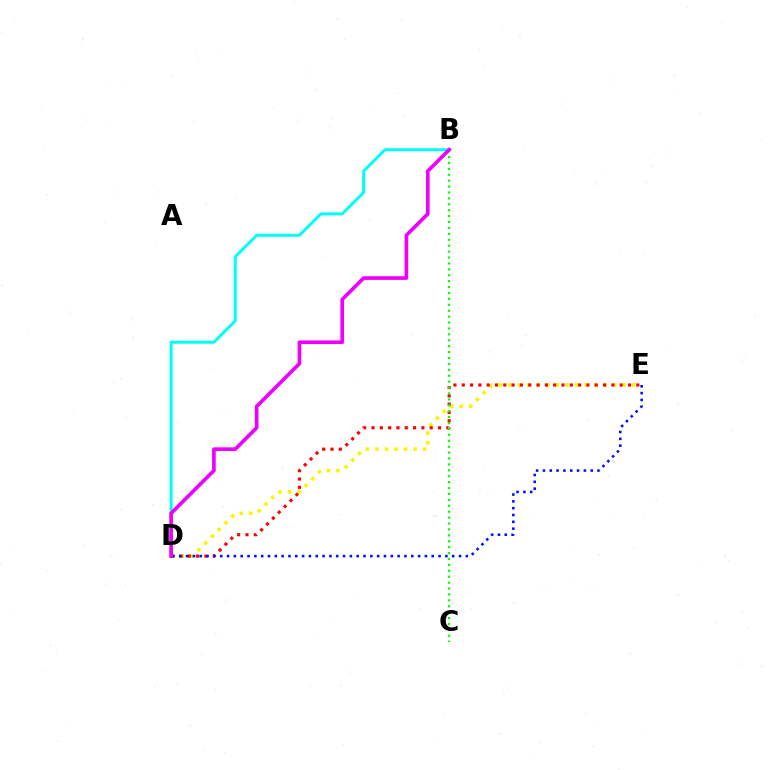{('D', 'E'): [{'color': '#fcf500', 'line_style': 'dotted', 'thickness': 2.59}, {'color': '#ff0000', 'line_style': 'dotted', 'thickness': 2.26}, {'color': '#0010ff', 'line_style': 'dotted', 'thickness': 1.85}], ('B', 'C'): [{'color': '#08ff00', 'line_style': 'dotted', 'thickness': 1.61}], ('B', 'D'): [{'color': '#00fff6', 'line_style': 'solid', 'thickness': 2.15}, {'color': '#ee00ff', 'line_style': 'solid', 'thickness': 2.63}]}